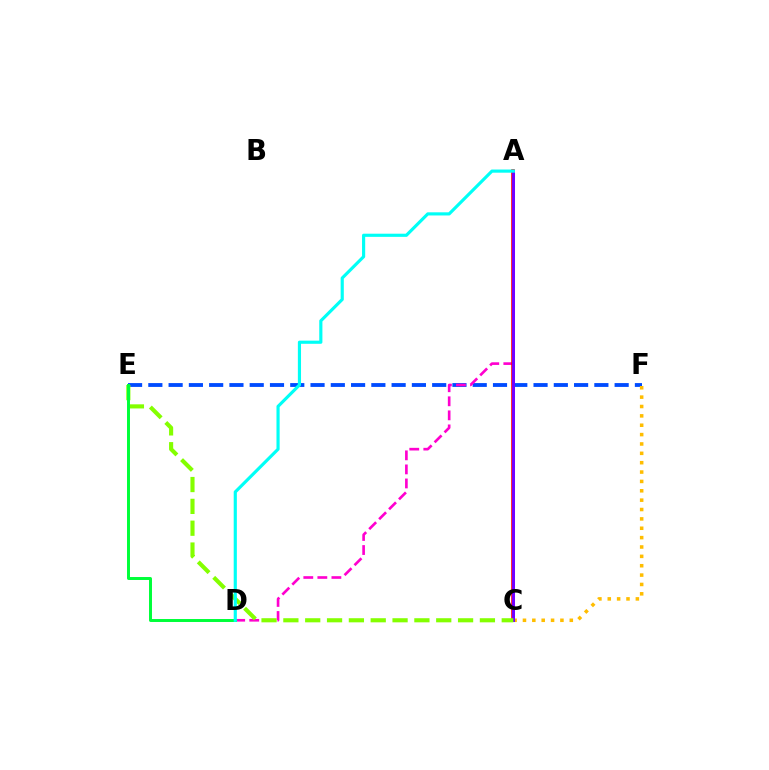{('E', 'F'): [{'color': '#004bff', 'line_style': 'dashed', 'thickness': 2.75}], ('A', 'D'): [{'color': '#ff00cf', 'line_style': 'dashed', 'thickness': 1.91}, {'color': '#00fff6', 'line_style': 'solid', 'thickness': 2.27}], ('C', 'F'): [{'color': '#ffbd00', 'line_style': 'dotted', 'thickness': 2.54}], ('A', 'C'): [{'color': '#ff0000', 'line_style': 'solid', 'thickness': 2.58}, {'color': '#7200ff', 'line_style': 'solid', 'thickness': 2.17}], ('C', 'E'): [{'color': '#84ff00', 'line_style': 'dashed', 'thickness': 2.97}], ('D', 'E'): [{'color': '#00ff39', 'line_style': 'solid', 'thickness': 2.14}]}